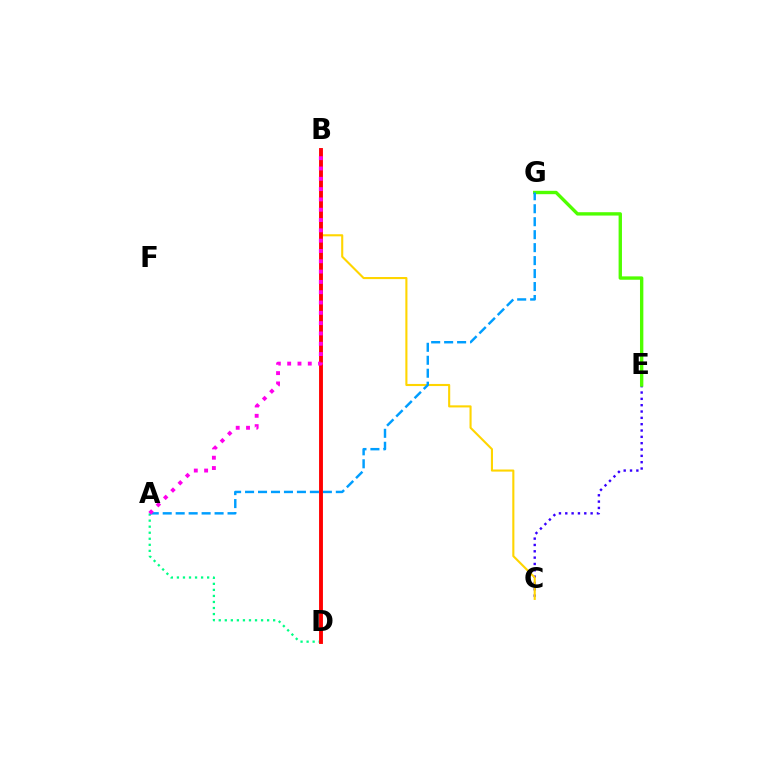{('A', 'D'): [{'color': '#00ff86', 'line_style': 'dotted', 'thickness': 1.64}], ('C', 'E'): [{'color': '#3700ff', 'line_style': 'dotted', 'thickness': 1.72}], ('B', 'C'): [{'color': '#ffd500', 'line_style': 'solid', 'thickness': 1.52}], ('E', 'G'): [{'color': '#4fff00', 'line_style': 'solid', 'thickness': 2.42}], ('A', 'G'): [{'color': '#009eff', 'line_style': 'dashed', 'thickness': 1.76}], ('B', 'D'): [{'color': '#ff0000', 'line_style': 'solid', 'thickness': 2.79}], ('A', 'B'): [{'color': '#ff00ed', 'line_style': 'dotted', 'thickness': 2.8}]}